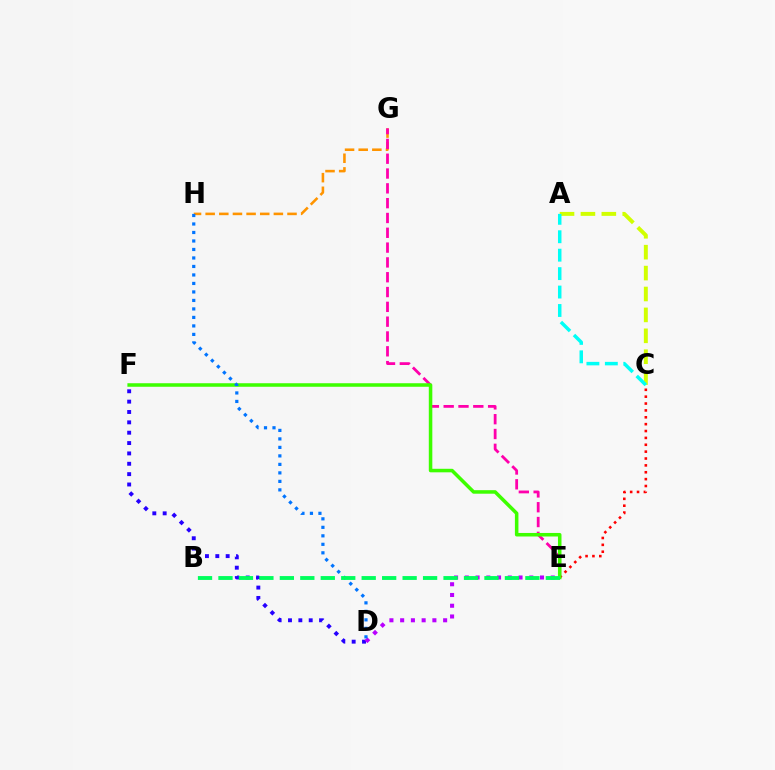{('A', 'C'): [{'color': '#d1ff00', 'line_style': 'dashed', 'thickness': 2.84}, {'color': '#00fff6', 'line_style': 'dashed', 'thickness': 2.5}], ('C', 'E'): [{'color': '#ff0000', 'line_style': 'dotted', 'thickness': 1.87}], ('G', 'H'): [{'color': '#ff9400', 'line_style': 'dashed', 'thickness': 1.85}], ('D', 'F'): [{'color': '#2500ff', 'line_style': 'dotted', 'thickness': 2.81}], ('E', 'G'): [{'color': '#ff00ac', 'line_style': 'dashed', 'thickness': 2.01}], ('D', 'E'): [{'color': '#b900ff', 'line_style': 'dotted', 'thickness': 2.92}], ('E', 'F'): [{'color': '#3dff00', 'line_style': 'solid', 'thickness': 2.54}], ('D', 'H'): [{'color': '#0074ff', 'line_style': 'dotted', 'thickness': 2.31}], ('B', 'E'): [{'color': '#00ff5c', 'line_style': 'dashed', 'thickness': 2.78}]}